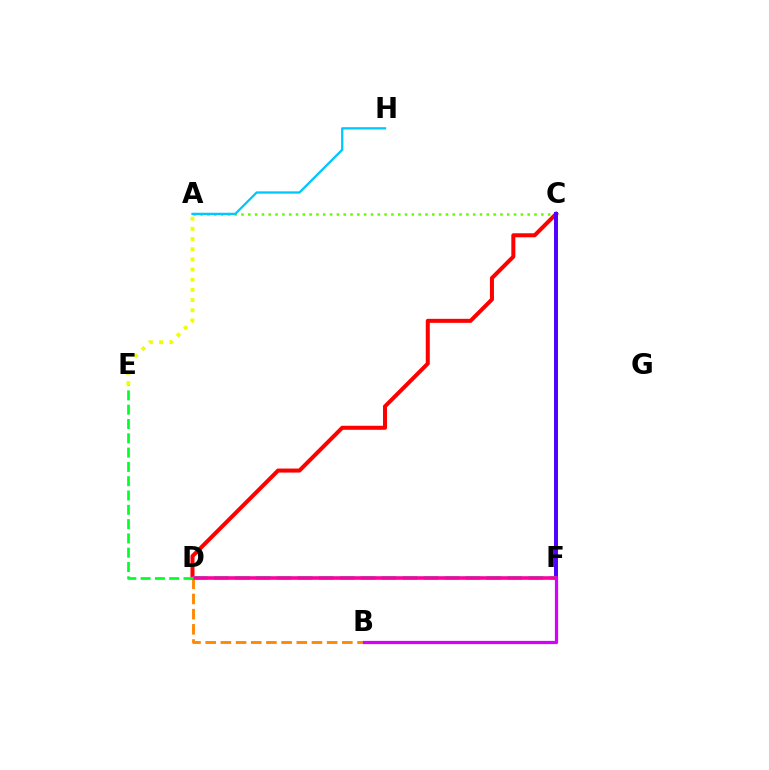{('B', 'D'): [{'color': '#ff8800', 'line_style': 'dashed', 'thickness': 2.06}], ('A', 'C'): [{'color': '#66ff00', 'line_style': 'dotted', 'thickness': 1.85}], ('C', 'D'): [{'color': '#ff0000', 'line_style': 'solid', 'thickness': 2.9}], ('C', 'F'): [{'color': '#4f00ff', 'line_style': 'solid', 'thickness': 2.84}], ('D', 'F'): [{'color': '#00ffaf', 'line_style': 'dashed', 'thickness': 2.85}, {'color': '#003fff', 'line_style': 'dotted', 'thickness': 1.5}, {'color': '#ff00a0', 'line_style': 'solid', 'thickness': 2.57}], ('A', 'E'): [{'color': '#eeff00', 'line_style': 'dotted', 'thickness': 2.76}], ('B', 'F'): [{'color': '#d600ff', 'line_style': 'solid', 'thickness': 2.33}], ('A', 'H'): [{'color': '#00c7ff', 'line_style': 'solid', 'thickness': 1.65}], ('D', 'E'): [{'color': '#00ff27', 'line_style': 'dashed', 'thickness': 1.94}]}